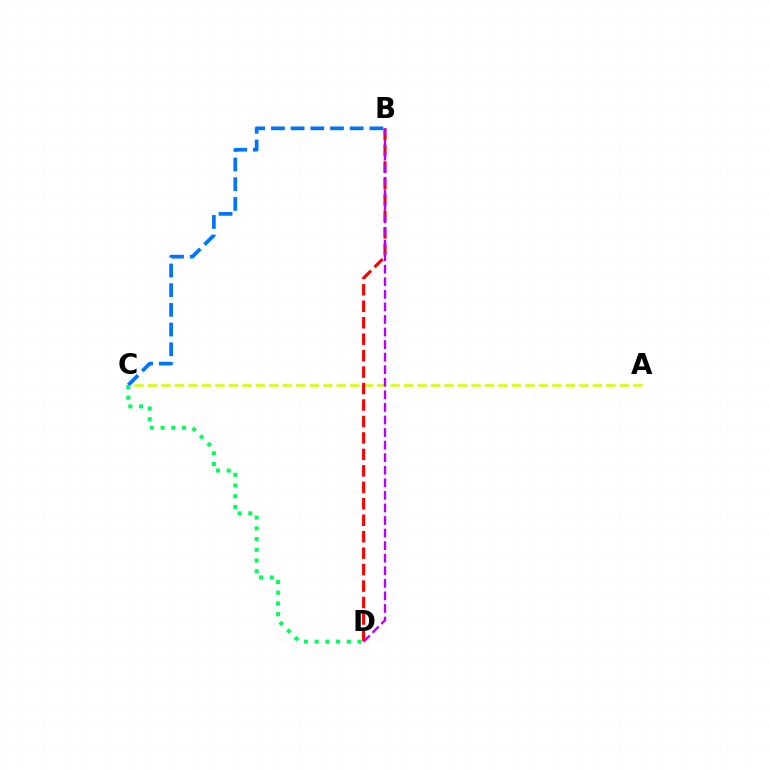{('A', 'C'): [{'color': '#d1ff00', 'line_style': 'dashed', 'thickness': 1.83}], ('B', 'C'): [{'color': '#0074ff', 'line_style': 'dashed', 'thickness': 2.68}], ('B', 'D'): [{'color': '#ff0000', 'line_style': 'dashed', 'thickness': 2.24}, {'color': '#b900ff', 'line_style': 'dashed', 'thickness': 1.71}], ('C', 'D'): [{'color': '#00ff5c', 'line_style': 'dotted', 'thickness': 2.91}]}